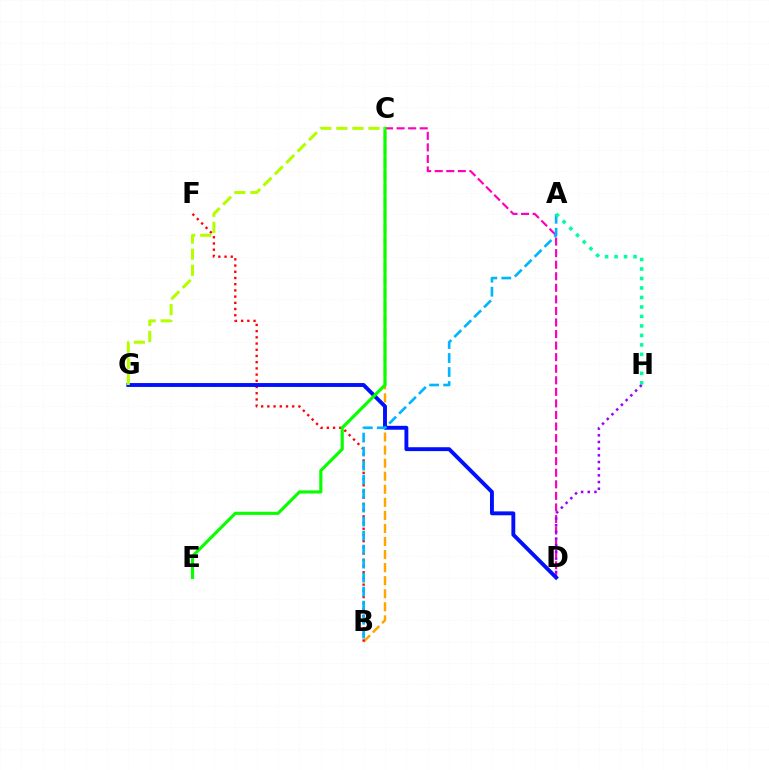{('B', 'C'): [{'color': '#ffa500', 'line_style': 'dashed', 'thickness': 1.77}], ('C', 'D'): [{'color': '#ff00bd', 'line_style': 'dashed', 'thickness': 1.57}], ('B', 'F'): [{'color': '#ff0000', 'line_style': 'dotted', 'thickness': 1.69}], ('D', 'G'): [{'color': '#0010ff', 'line_style': 'solid', 'thickness': 2.8}], ('A', 'B'): [{'color': '#00b5ff', 'line_style': 'dashed', 'thickness': 1.9}], ('A', 'H'): [{'color': '#00ff9d', 'line_style': 'dotted', 'thickness': 2.58}], ('D', 'H'): [{'color': '#9b00ff', 'line_style': 'dotted', 'thickness': 1.81}], ('C', 'E'): [{'color': '#08ff00', 'line_style': 'solid', 'thickness': 2.27}], ('C', 'G'): [{'color': '#b3ff00', 'line_style': 'dashed', 'thickness': 2.18}]}